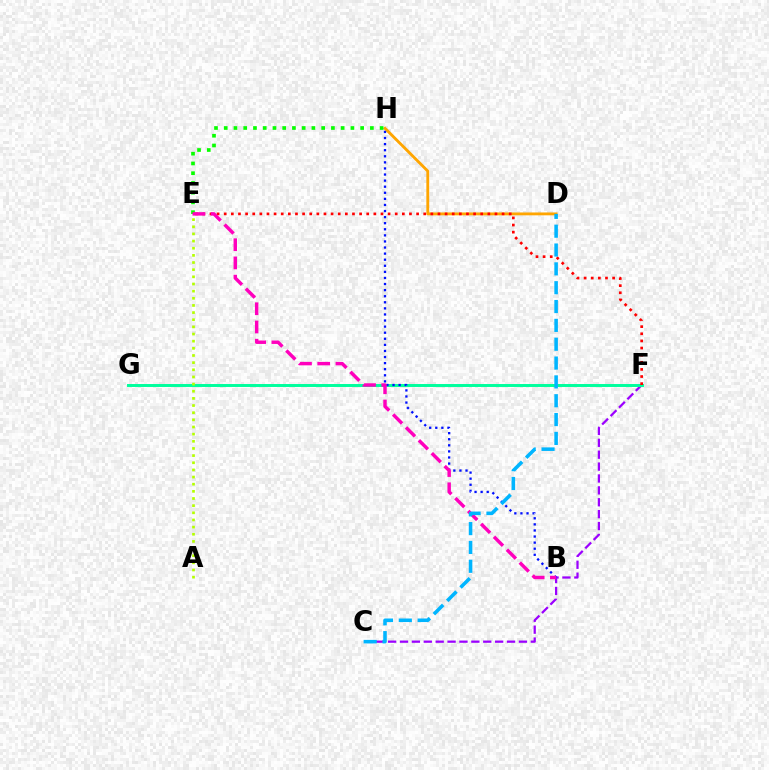{('D', 'H'): [{'color': '#ffa500', 'line_style': 'solid', 'thickness': 2.05}], ('C', 'F'): [{'color': '#9b00ff', 'line_style': 'dashed', 'thickness': 1.62}], ('F', 'G'): [{'color': '#00ff9d', 'line_style': 'solid', 'thickness': 2.12}], ('A', 'E'): [{'color': '#b3ff00', 'line_style': 'dotted', 'thickness': 1.94}], ('E', 'H'): [{'color': '#08ff00', 'line_style': 'dotted', 'thickness': 2.65}], ('E', 'F'): [{'color': '#ff0000', 'line_style': 'dotted', 'thickness': 1.94}], ('B', 'H'): [{'color': '#0010ff', 'line_style': 'dotted', 'thickness': 1.65}], ('B', 'E'): [{'color': '#ff00bd', 'line_style': 'dashed', 'thickness': 2.48}], ('C', 'D'): [{'color': '#00b5ff', 'line_style': 'dashed', 'thickness': 2.56}]}